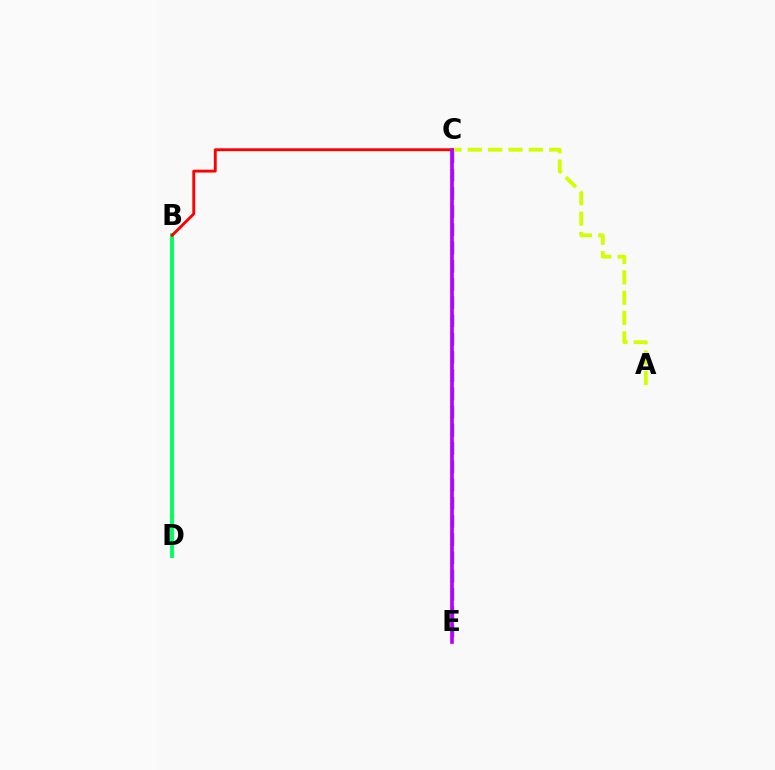{('C', 'E'): [{'color': '#0074ff', 'line_style': 'dashed', 'thickness': 2.48}, {'color': '#b900ff', 'line_style': 'solid', 'thickness': 2.64}], ('A', 'C'): [{'color': '#d1ff00', 'line_style': 'dashed', 'thickness': 2.76}], ('B', 'D'): [{'color': '#00ff5c', 'line_style': 'solid', 'thickness': 2.8}], ('B', 'C'): [{'color': '#ff0000', 'line_style': 'solid', 'thickness': 2.07}]}